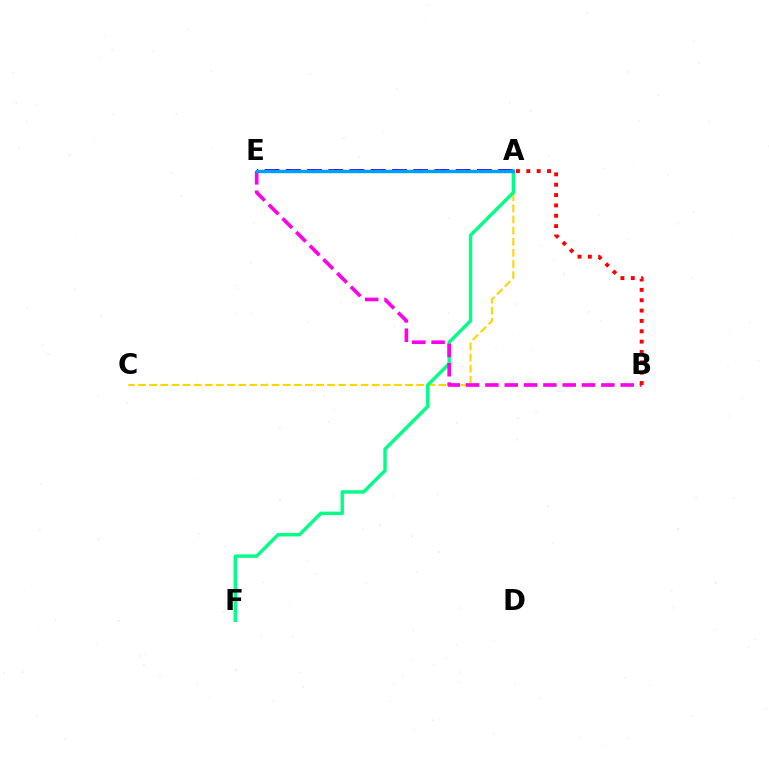{('A', 'E'): [{'color': '#3700ff', 'line_style': 'dashed', 'thickness': 2.88}, {'color': '#4fff00', 'line_style': 'dashed', 'thickness': 1.62}, {'color': '#009eff', 'line_style': 'solid', 'thickness': 2.42}], ('A', 'C'): [{'color': '#ffd500', 'line_style': 'dashed', 'thickness': 1.51}], ('A', 'F'): [{'color': '#00ff86', 'line_style': 'solid', 'thickness': 2.46}], ('B', 'E'): [{'color': '#ff00ed', 'line_style': 'dashed', 'thickness': 2.63}], ('A', 'B'): [{'color': '#ff0000', 'line_style': 'dotted', 'thickness': 2.81}]}